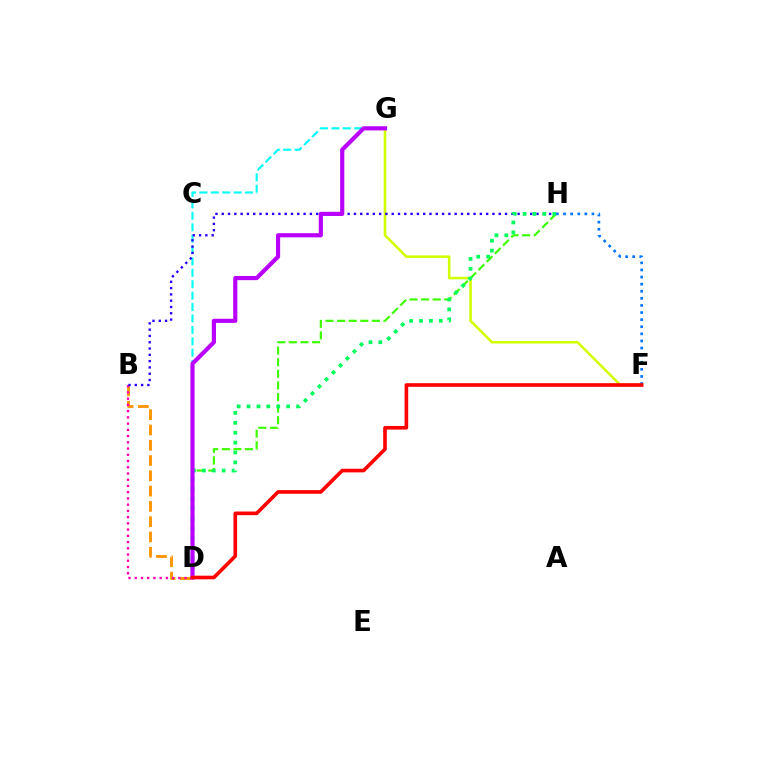{('F', 'G'): [{'color': '#d1ff00', 'line_style': 'solid', 'thickness': 1.86}], ('D', 'G'): [{'color': '#00fff6', 'line_style': 'dashed', 'thickness': 1.55}, {'color': '#b900ff', 'line_style': 'solid', 'thickness': 3.0}], ('D', 'H'): [{'color': '#3dff00', 'line_style': 'dashed', 'thickness': 1.58}, {'color': '#00ff5c', 'line_style': 'dotted', 'thickness': 2.69}], ('B', 'D'): [{'color': '#ff9400', 'line_style': 'dashed', 'thickness': 2.08}, {'color': '#ff00ac', 'line_style': 'dotted', 'thickness': 1.69}], ('F', 'H'): [{'color': '#0074ff', 'line_style': 'dotted', 'thickness': 1.93}], ('B', 'H'): [{'color': '#2500ff', 'line_style': 'dotted', 'thickness': 1.71}], ('D', 'F'): [{'color': '#ff0000', 'line_style': 'solid', 'thickness': 2.61}]}